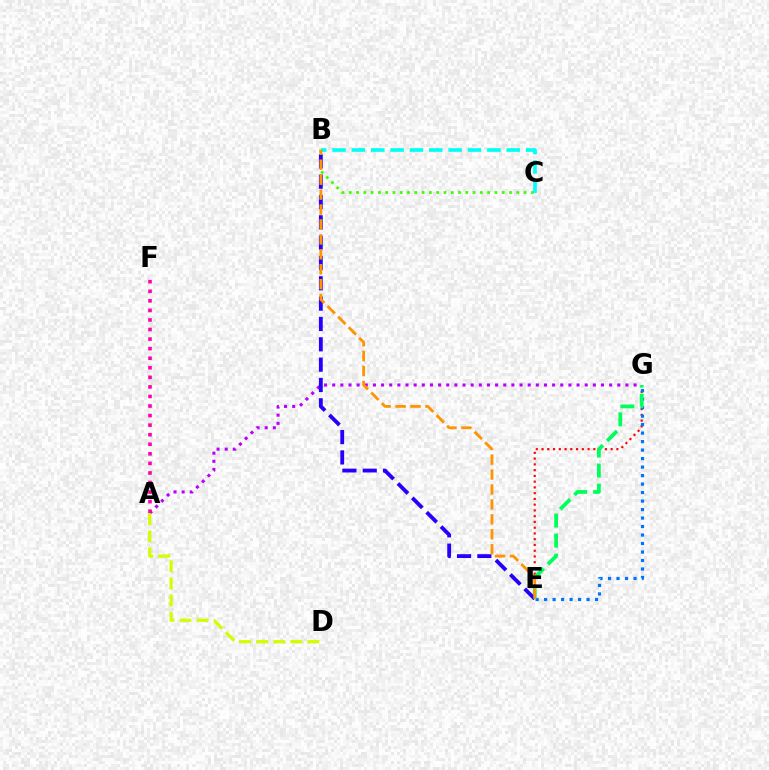{('E', 'G'): [{'color': '#ff0000', 'line_style': 'dotted', 'thickness': 1.56}, {'color': '#0074ff', 'line_style': 'dotted', 'thickness': 2.31}, {'color': '#00ff5c', 'line_style': 'dashed', 'thickness': 2.72}], ('A', 'G'): [{'color': '#b900ff', 'line_style': 'dotted', 'thickness': 2.21}], ('B', 'C'): [{'color': '#3dff00', 'line_style': 'dotted', 'thickness': 1.98}, {'color': '#00fff6', 'line_style': 'dashed', 'thickness': 2.63}], ('A', 'F'): [{'color': '#ff00ac', 'line_style': 'dotted', 'thickness': 2.6}], ('B', 'E'): [{'color': '#2500ff', 'line_style': 'dashed', 'thickness': 2.76}, {'color': '#ff9400', 'line_style': 'dashed', 'thickness': 2.03}], ('A', 'D'): [{'color': '#d1ff00', 'line_style': 'dashed', 'thickness': 2.32}]}